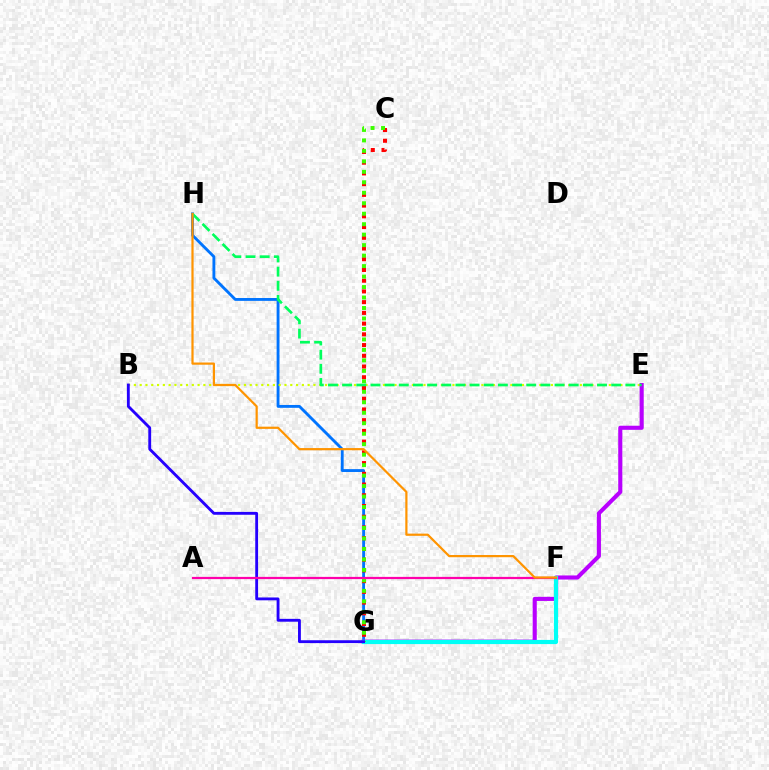{('G', 'H'): [{'color': '#0074ff', 'line_style': 'solid', 'thickness': 2.06}], ('B', 'E'): [{'color': '#d1ff00', 'line_style': 'dotted', 'thickness': 1.57}], ('C', 'G'): [{'color': '#ff0000', 'line_style': 'dotted', 'thickness': 2.92}, {'color': '#3dff00', 'line_style': 'dotted', 'thickness': 2.85}], ('E', 'G'): [{'color': '#b900ff', 'line_style': 'solid', 'thickness': 2.95}], ('F', 'G'): [{'color': '#00fff6', 'line_style': 'solid', 'thickness': 3.0}], ('B', 'G'): [{'color': '#2500ff', 'line_style': 'solid', 'thickness': 2.05}], ('A', 'F'): [{'color': '#ff00ac', 'line_style': 'solid', 'thickness': 1.6}], ('E', 'H'): [{'color': '#00ff5c', 'line_style': 'dashed', 'thickness': 1.92}], ('F', 'H'): [{'color': '#ff9400', 'line_style': 'solid', 'thickness': 1.59}]}